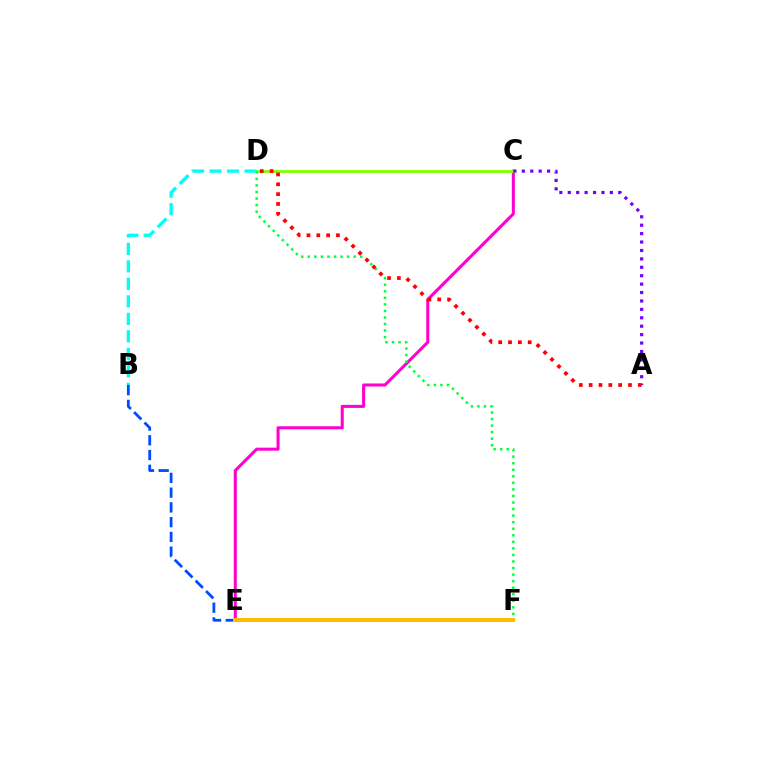{('C', 'E'): [{'color': '#ff00cf', 'line_style': 'solid', 'thickness': 2.19}], ('C', 'D'): [{'color': '#84ff00', 'line_style': 'solid', 'thickness': 2.02}], ('D', 'F'): [{'color': '#00ff39', 'line_style': 'dotted', 'thickness': 1.78}], ('A', 'C'): [{'color': '#7200ff', 'line_style': 'dotted', 'thickness': 2.29}], ('A', 'D'): [{'color': '#ff0000', 'line_style': 'dotted', 'thickness': 2.67}], ('B', 'D'): [{'color': '#00fff6', 'line_style': 'dashed', 'thickness': 2.38}], ('B', 'E'): [{'color': '#004bff', 'line_style': 'dashed', 'thickness': 2.0}], ('E', 'F'): [{'color': '#ffbd00', 'line_style': 'solid', 'thickness': 2.92}]}